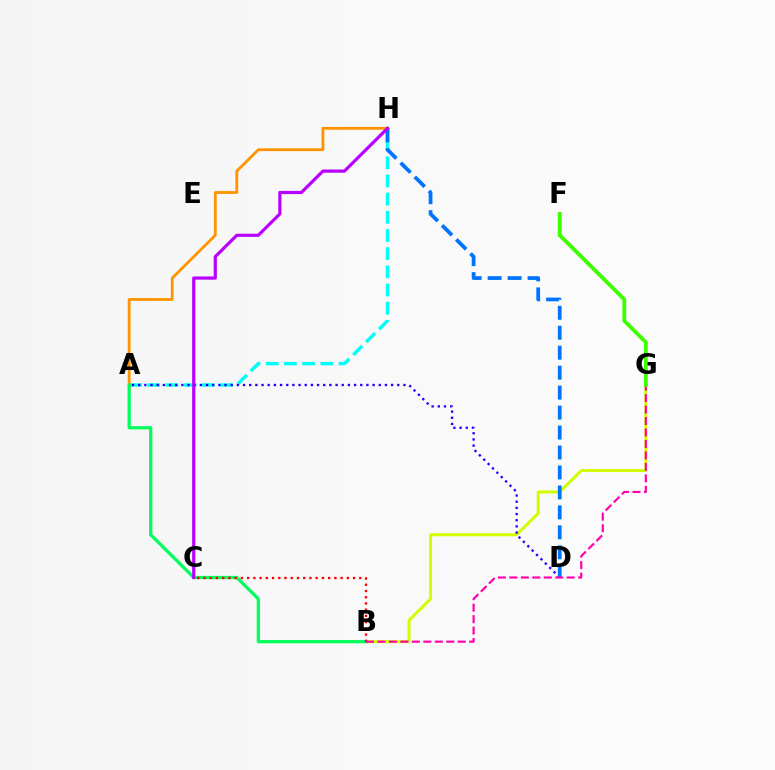{('A', 'H'): [{'color': '#00fff6', 'line_style': 'dashed', 'thickness': 2.47}, {'color': '#ff9400', 'line_style': 'solid', 'thickness': 2.02}], ('B', 'G'): [{'color': '#d1ff00', 'line_style': 'solid', 'thickness': 2.17}, {'color': '#ff00ac', 'line_style': 'dashed', 'thickness': 1.56}], ('A', 'B'): [{'color': '#00ff5c', 'line_style': 'solid', 'thickness': 2.33}], ('A', 'D'): [{'color': '#2500ff', 'line_style': 'dotted', 'thickness': 1.68}], ('B', 'C'): [{'color': '#ff0000', 'line_style': 'dotted', 'thickness': 1.69}], ('D', 'H'): [{'color': '#0074ff', 'line_style': 'dashed', 'thickness': 2.71}], ('C', 'H'): [{'color': '#b900ff', 'line_style': 'solid', 'thickness': 2.3}], ('F', 'G'): [{'color': '#3dff00', 'line_style': 'solid', 'thickness': 2.76}]}